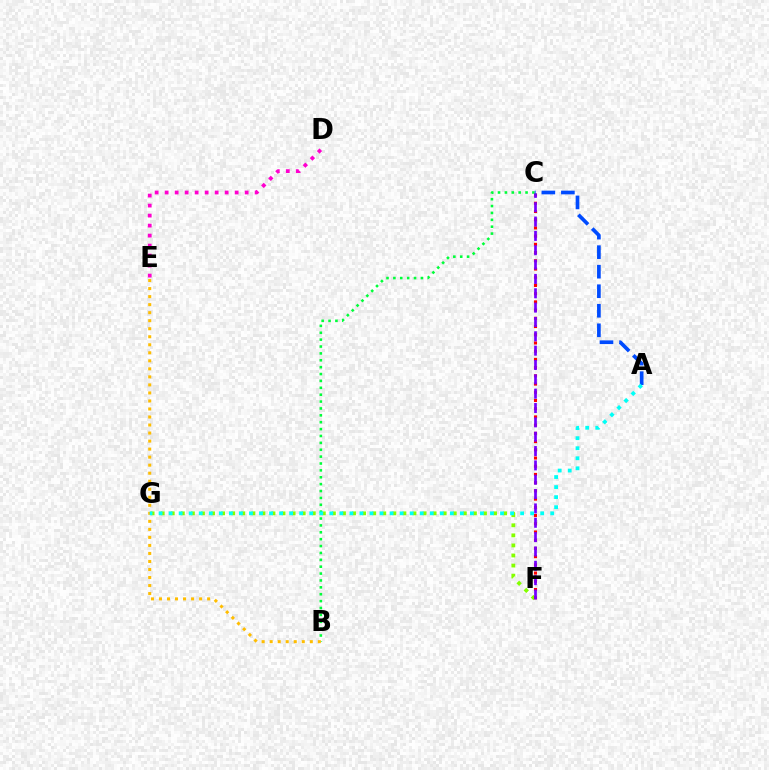{('F', 'G'): [{'color': '#84ff00', 'line_style': 'dotted', 'thickness': 2.74}], ('B', 'C'): [{'color': '#00ff39', 'line_style': 'dotted', 'thickness': 1.87}], ('C', 'F'): [{'color': '#ff0000', 'line_style': 'dotted', 'thickness': 2.23}, {'color': '#7200ff', 'line_style': 'dashed', 'thickness': 1.95}], ('B', 'E'): [{'color': '#ffbd00', 'line_style': 'dotted', 'thickness': 2.18}], ('A', 'C'): [{'color': '#004bff', 'line_style': 'dashed', 'thickness': 2.65}], ('A', 'G'): [{'color': '#00fff6', 'line_style': 'dotted', 'thickness': 2.73}], ('D', 'E'): [{'color': '#ff00cf', 'line_style': 'dotted', 'thickness': 2.72}]}